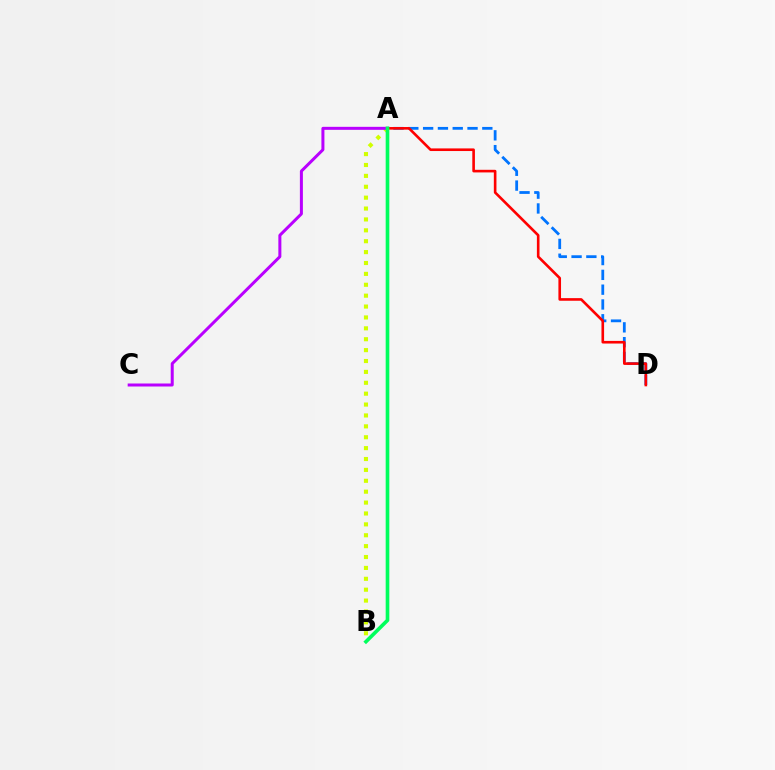{('A', 'D'): [{'color': '#0074ff', 'line_style': 'dashed', 'thickness': 2.01}, {'color': '#ff0000', 'line_style': 'solid', 'thickness': 1.89}], ('A', 'B'): [{'color': '#d1ff00', 'line_style': 'dotted', 'thickness': 2.96}, {'color': '#00ff5c', 'line_style': 'solid', 'thickness': 2.62}], ('A', 'C'): [{'color': '#b900ff', 'line_style': 'solid', 'thickness': 2.16}]}